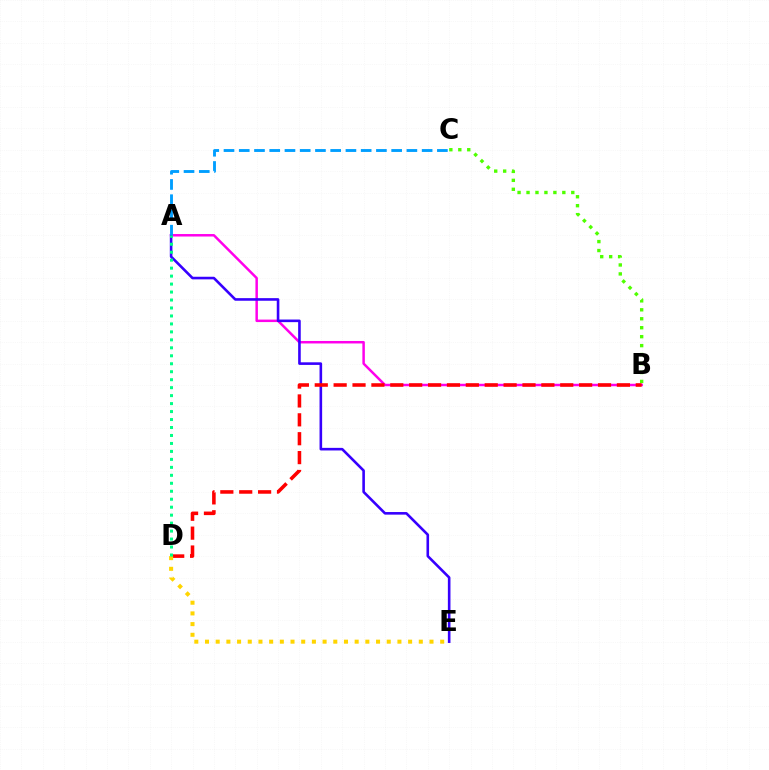{('B', 'C'): [{'color': '#4fff00', 'line_style': 'dotted', 'thickness': 2.43}], ('A', 'B'): [{'color': '#ff00ed', 'line_style': 'solid', 'thickness': 1.79}], ('A', 'E'): [{'color': '#3700ff', 'line_style': 'solid', 'thickness': 1.87}], ('B', 'D'): [{'color': '#ff0000', 'line_style': 'dashed', 'thickness': 2.57}], ('D', 'E'): [{'color': '#ffd500', 'line_style': 'dotted', 'thickness': 2.9}], ('A', 'C'): [{'color': '#009eff', 'line_style': 'dashed', 'thickness': 2.07}], ('A', 'D'): [{'color': '#00ff86', 'line_style': 'dotted', 'thickness': 2.16}]}